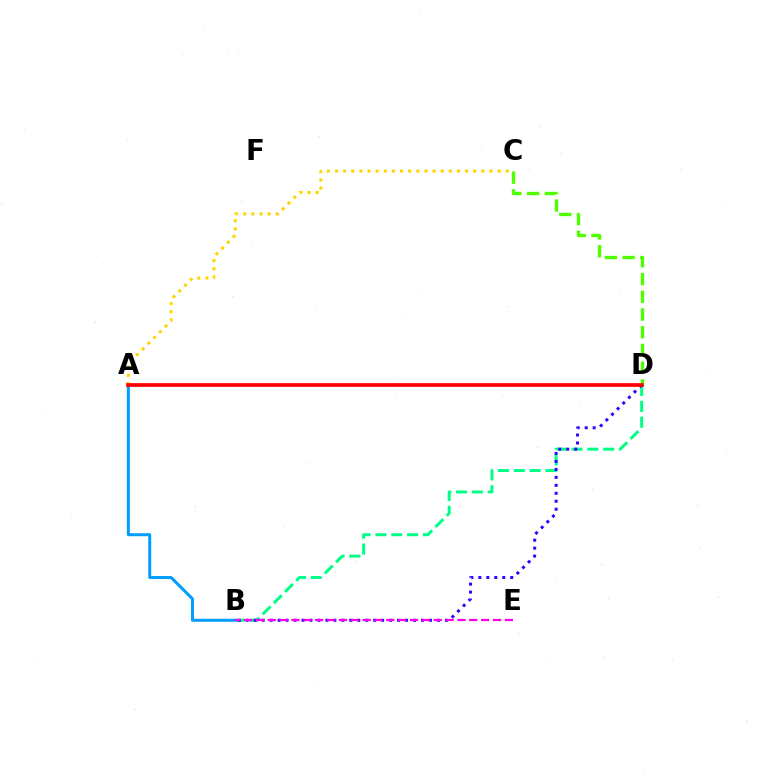{('A', 'B'): [{'color': '#009eff', 'line_style': 'solid', 'thickness': 2.16}], ('B', 'D'): [{'color': '#00ff86', 'line_style': 'dashed', 'thickness': 2.15}, {'color': '#3700ff', 'line_style': 'dotted', 'thickness': 2.16}], ('A', 'C'): [{'color': '#ffd500', 'line_style': 'dotted', 'thickness': 2.21}], ('B', 'E'): [{'color': '#ff00ed', 'line_style': 'dashed', 'thickness': 1.61}], ('C', 'D'): [{'color': '#4fff00', 'line_style': 'dashed', 'thickness': 2.41}], ('A', 'D'): [{'color': '#ff0000', 'line_style': 'solid', 'thickness': 2.67}]}